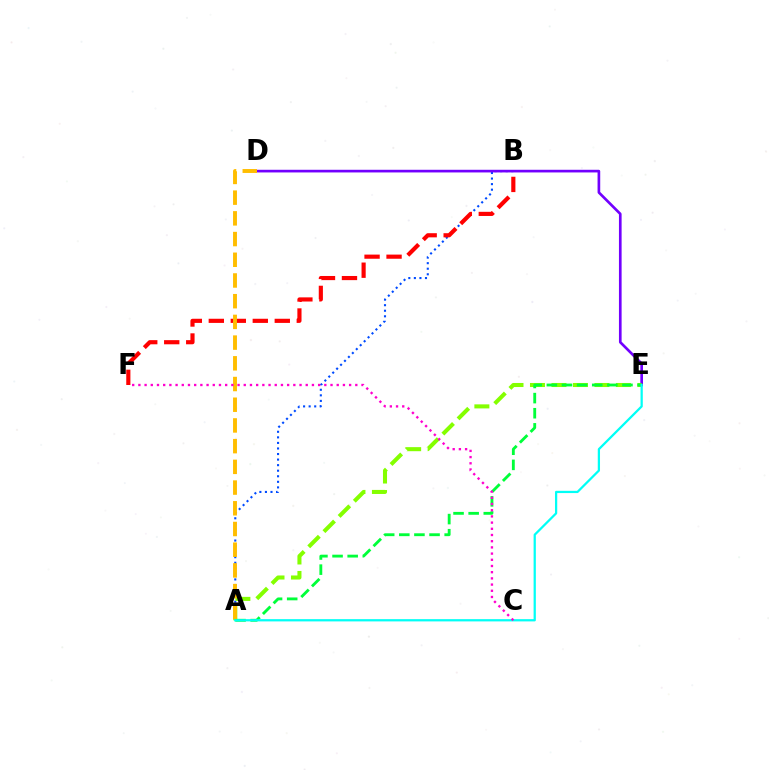{('A', 'B'): [{'color': '#004bff', 'line_style': 'dotted', 'thickness': 1.51}], ('D', 'E'): [{'color': '#7200ff', 'line_style': 'solid', 'thickness': 1.92}], ('A', 'E'): [{'color': '#84ff00', 'line_style': 'dashed', 'thickness': 2.92}, {'color': '#00ff39', 'line_style': 'dashed', 'thickness': 2.05}, {'color': '#00fff6', 'line_style': 'solid', 'thickness': 1.62}], ('B', 'F'): [{'color': '#ff0000', 'line_style': 'dashed', 'thickness': 2.99}], ('A', 'D'): [{'color': '#ffbd00', 'line_style': 'dashed', 'thickness': 2.81}], ('C', 'F'): [{'color': '#ff00cf', 'line_style': 'dotted', 'thickness': 1.68}]}